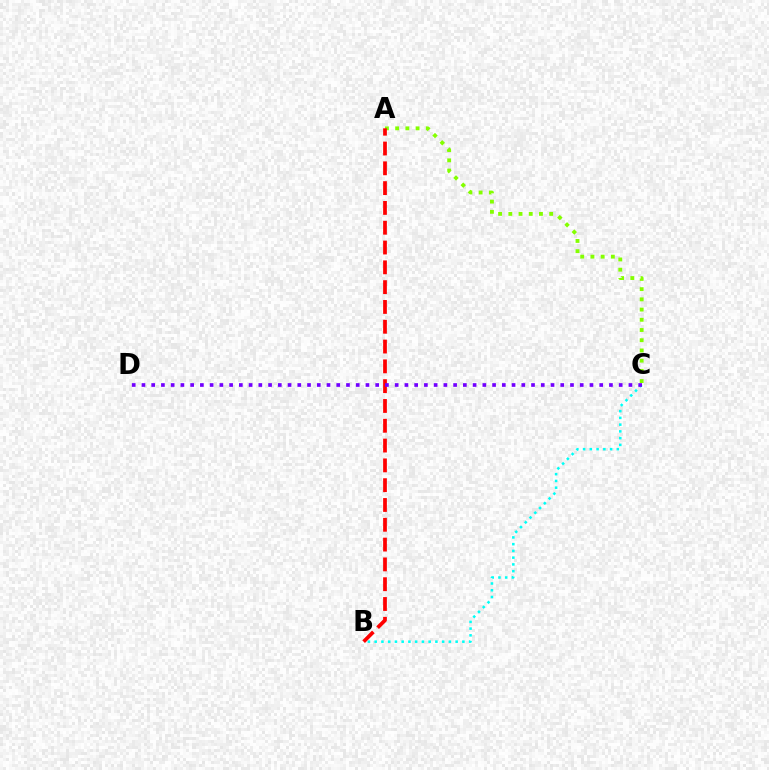{('A', 'C'): [{'color': '#84ff00', 'line_style': 'dotted', 'thickness': 2.78}], ('B', 'C'): [{'color': '#00fff6', 'line_style': 'dotted', 'thickness': 1.83}], ('A', 'B'): [{'color': '#ff0000', 'line_style': 'dashed', 'thickness': 2.69}], ('C', 'D'): [{'color': '#7200ff', 'line_style': 'dotted', 'thickness': 2.65}]}